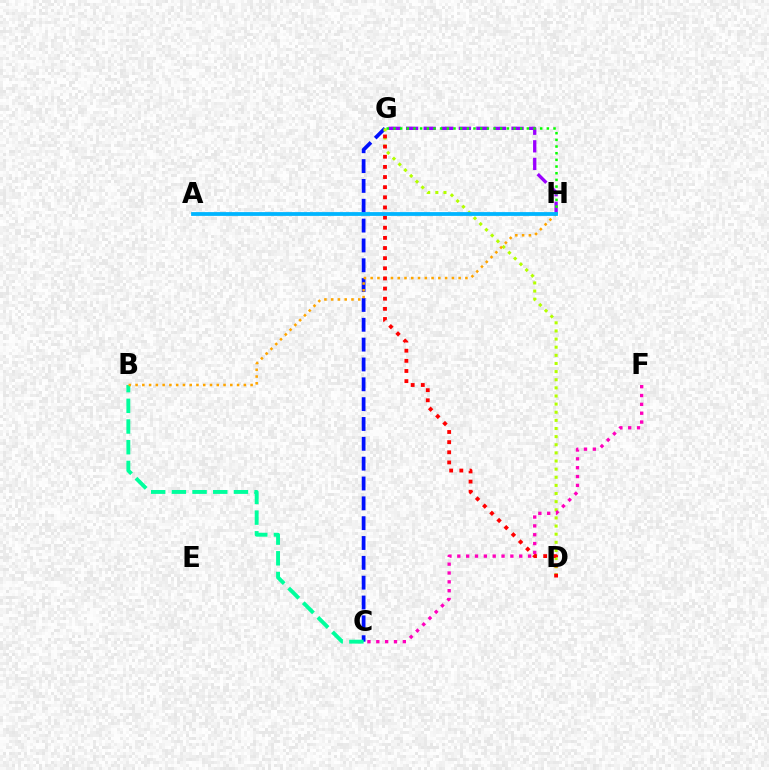{('G', 'H'): [{'color': '#9b00ff', 'line_style': 'dashed', 'thickness': 2.39}, {'color': '#08ff00', 'line_style': 'dotted', 'thickness': 1.81}], ('C', 'G'): [{'color': '#0010ff', 'line_style': 'dashed', 'thickness': 2.7}], ('D', 'G'): [{'color': '#b3ff00', 'line_style': 'dotted', 'thickness': 2.21}, {'color': '#ff0000', 'line_style': 'dotted', 'thickness': 2.76}], ('B', 'C'): [{'color': '#00ff9d', 'line_style': 'dashed', 'thickness': 2.81}], ('B', 'H'): [{'color': '#ffa500', 'line_style': 'dotted', 'thickness': 1.84}], ('A', 'H'): [{'color': '#00b5ff', 'line_style': 'solid', 'thickness': 2.73}], ('C', 'F'): [{'color': '#ff00bd', 'line_style': 'dotted', 'thickness': 2.4}]}